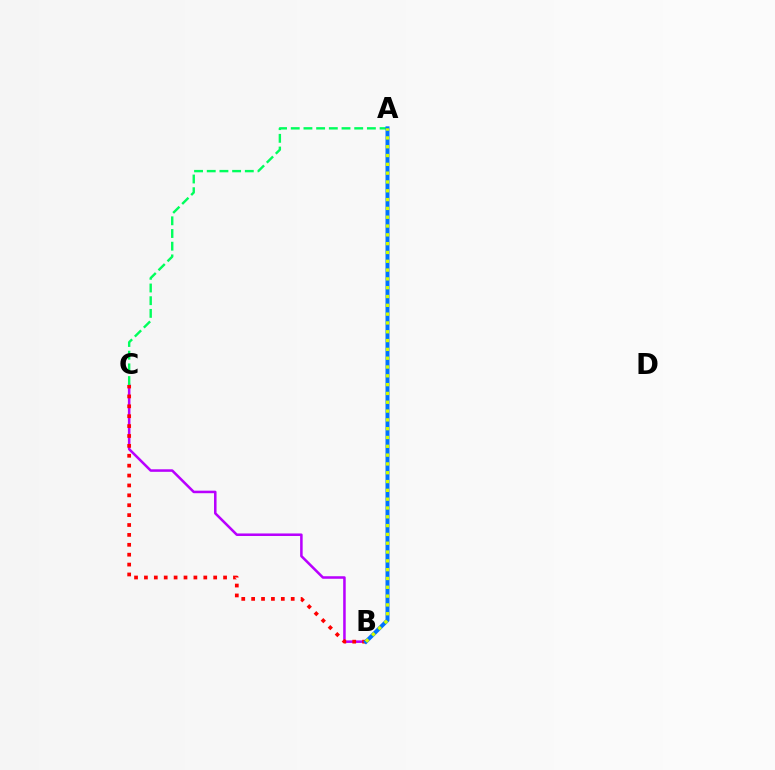{('B', 'C'): [{'color': '#b900ff', 'line_style': 'solid', 'thickness': 1.82}, {'color': '#ff0000', 'line_style': 'dotted', 'thickness': 2.69}], ('A', 'C'): [{'color': '#00ff5c', 'line_style': 'dashed', 'thickness': 1.72}], ('A', 'B'): [{'color': '#0074ff', 'line_style': 'solid', 'thickness': 2.86}, {'color': '#d1ff00', 'line_style': 'dotted', 'thickness': 2.39}]}